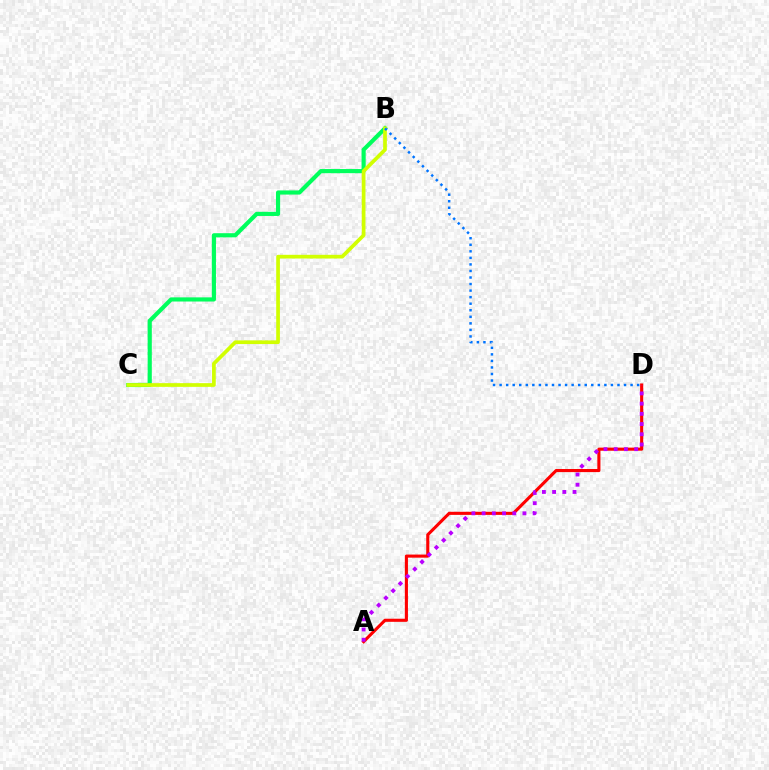{('B', 'C'): [{'color': '#00ff5c', 'line_style': 'solid', 'thickness': 2.99}, {'color': '#d1ff00', 'line_style': 'solid', 'thickness': 2.67}], ('A', 'D'): [{'color': '#ff0000', 'line_style': 'solid', 'thickness': 2.23}, {'color': '#b900ff', 'line_style': 'dotted', 'thickness': 2.77}], ('B', 'D'): [{'color': '#0074ff', 'line_style': 'dotted', 'thickness': 1.78}]}